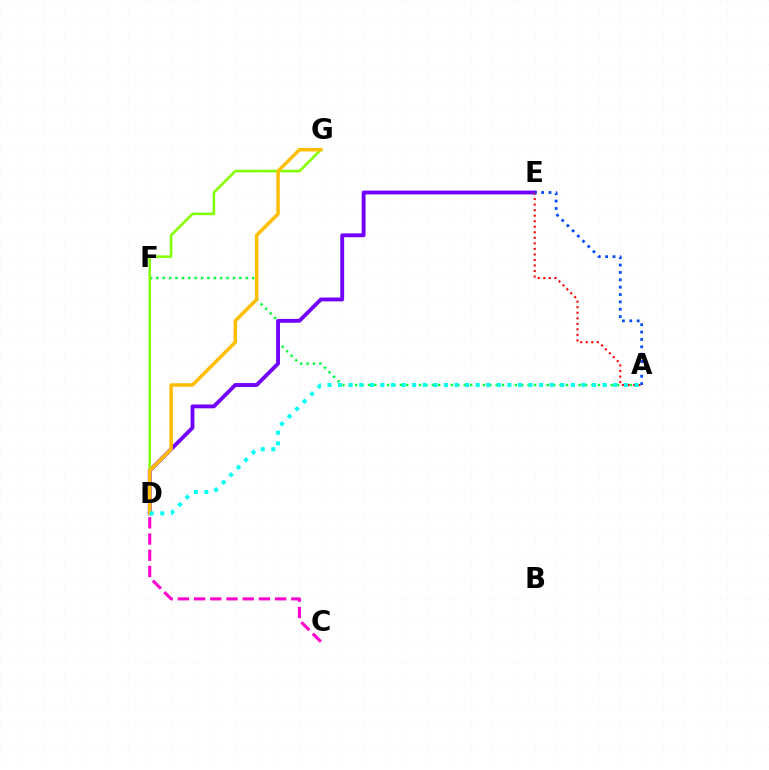{('A', 'F'): [{'color': '#00ff39', 'line_style': 'dotted', 'thickness': 1.74}], ('D', 'E'): [{'color': '#7200ff', 'line_style': 'solid', 'thickness': 2.77}], ('C', 'D'): [{'color': '#ff00cf', 'line_style': 'dashed', 'thickness': 2.2}], ('D', 'G'): [{'color': '#84ff00', 'line_style': 'solid', 'thickness': 1.84}, {'color': '#ffbd00', 'line_style': 'solid', 'thickness': 2.51}], ('A', 'E'): [{'color': '#ff0000', 'line_style': 'dotted', 'thickness': 1.5}, {'color': '#004bff', 'line_style': 'dotted', 'thickness': 2.0}], ('A', 'D'): [{'color': '#00fff6', 'line_style': 'dotted', 'thickness': 2.88}]}